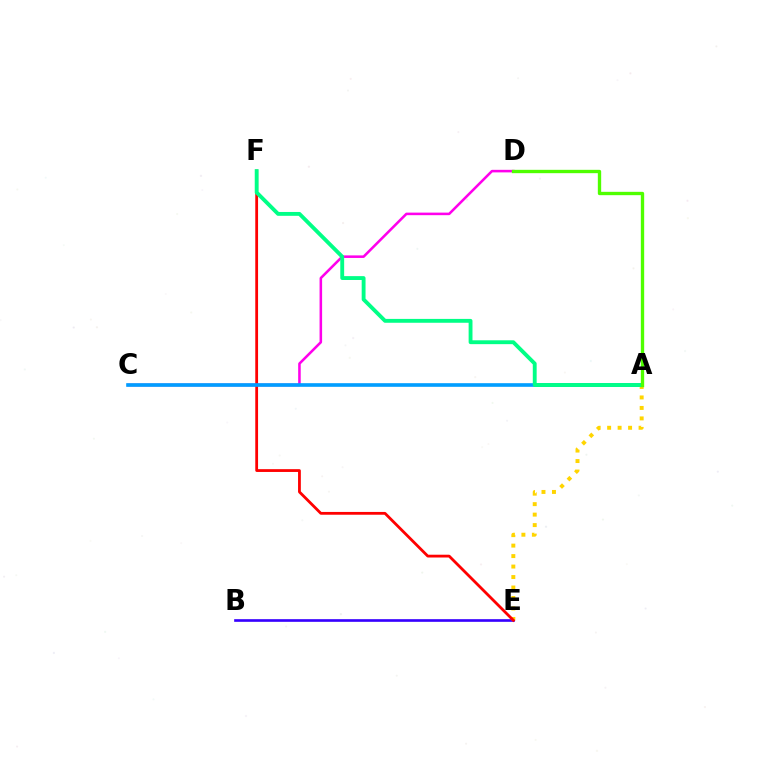{('C', 'D'): [{'color': '#ff00ed', 'line_style': 'solid', 'thickness': 1.84}], ('B', 'E'): [{'color': '#3700ff', 'line_style': 'solid', 'thickness': 1.91}], ('A', 'E'): [{'color': '#ffd500', 'line_style': 'dotted', 'thickness': 2.85}], ('E', 'F'): [{'color': '#ff0000', 'line_style': 'solid', 'thickness': 2.01}], ('A', 'C'): [{'color': '#009eff', 'line_style': 'solid', 'thickness': 2.62}], ('A', 'F'): [{'color': '#00ff86', 'line_style': 'solid', 'thickness': 2.78}], ('A', 'D'): [{'color': '#4fff00', 'line_style': 'solid', 'thickness': 2.4}]}